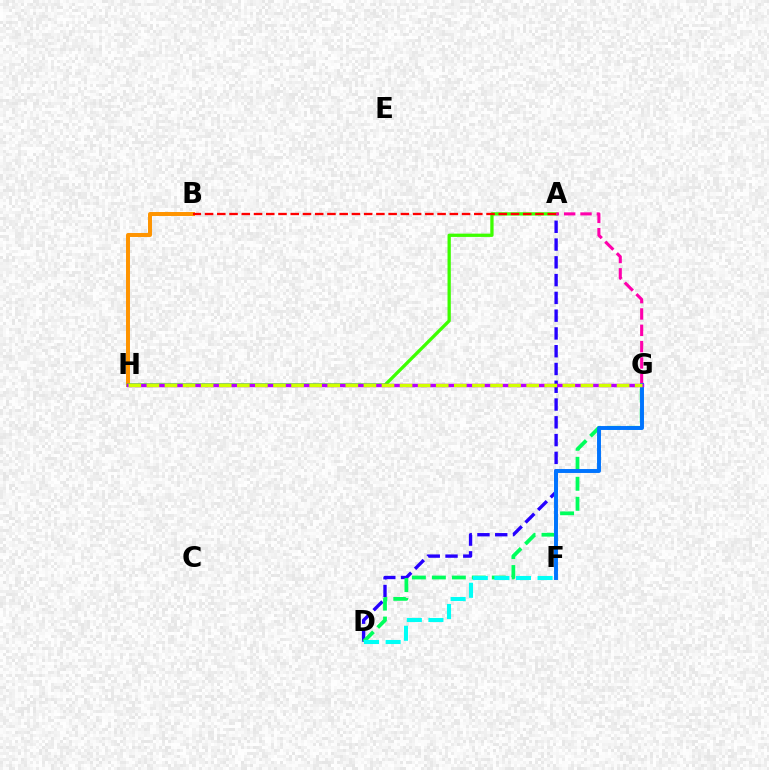{('A', 'D'): [{'color': '#2500ff', 'line_style': 'dashed', 'thickness': 2.41}], ('D', 'G'): [{'color': '#00ff5c', 'line_style': 'dashed', 'thickness': 2.71}], ('B', 'H'): [{'color': '#ff9400', 'line_style': 'solid', 'thickness': 2.86}], ('A', 'H'): [{'color': '#3dff00', 'line_style': 'solid', 'thickness': 2.36}], ('A', 'G'): [{'color': '#ff00ac', 'line_style': 'dashed', 'thickness': 2.22}], ('F', 'G'): [{'color': '#0074ff', 'line_style': 'solid', 'thickness': 2.83}], ('G', 'H'): [{'color': '#b900ff', 'line_style': 'solid', 'thickness': 2.46}, {'color': '#d1ff00', 'line_style': 'dashed', 'thickness': 2.46}], ('A', 'B'): [{'color': '#ff0000', 'line_style': 'dashed', 'thickness': 1.66}], ('D', 'F'): [{'color': '#00fff6', 'line_style': 'dashed', 'thickness': 2.93}]}